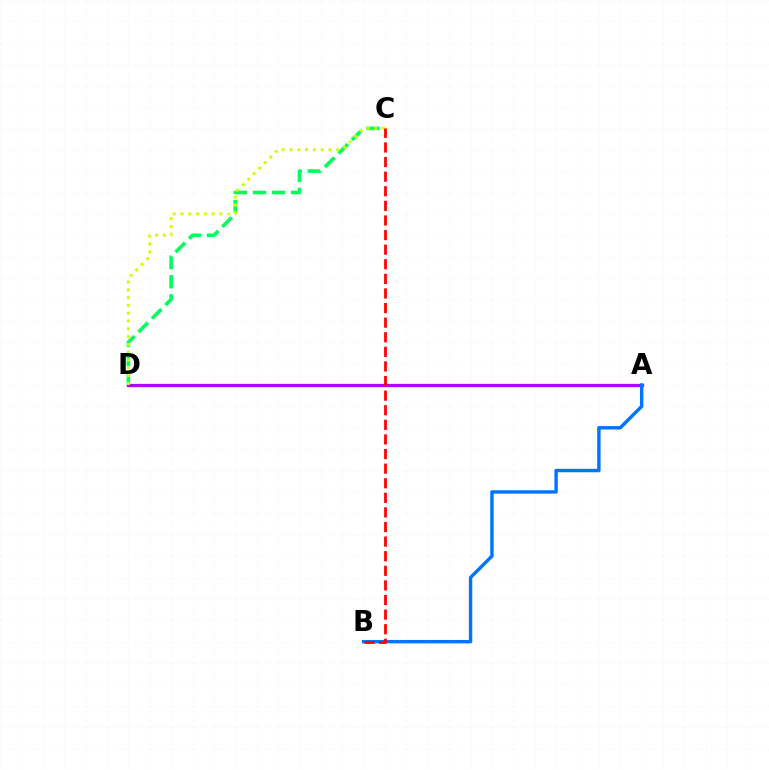{('A', 'D'): [{'color': '#b900ff', 'line_style': 'solid', 'thickness': 2.35}], ('A', 'B'): [{'color': '#0074ff', 'line_style': 'solid', 'thickness': 2.46}], ('C', 'D'): [{'color': '#00ff5c', 'line_style': 'dashed', 'thickness': 2.59}, {'color': '#d1ff00', 'line_style': 'dotted', 'thickness': 2.12}], ('B', 'C'): [{'color': '#ff0000', 'line_style': 'dashed', 'thickness': 1.98}]}